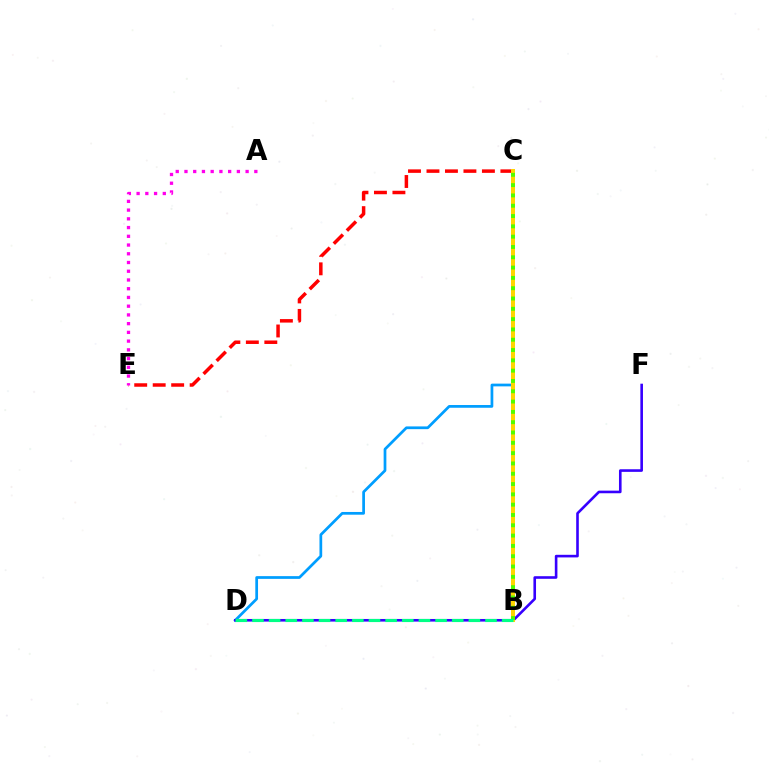{('C', 'E'): [{'color': '#ff0000', 'line_style': 'dashed', 'thickness': 2.51}], ('C', 'D'): [{'color': '#009eff', 'line_style': 'solid', 'thickness': 1.97}], ('A', 'E'): [{'color': '#ff00ed', 'line_style': 'dotted', 'thickness': 2.37}], ('D', 'F'): [{'color': '#3700ff', 'line_style': 'solid', 'thickness': 1.88}], ('B', 'C'): [{'color': '#ffd500', 'line_style': 'solid', 'thickness': 2.88}, {'color': '#4fff00', 'line_style': 'dotted', 'thickness': 2.8}], ('B', 'D'): [{'color': '#00ff86', 'line_style': 'dashed', 'thickness': 2.26}]}